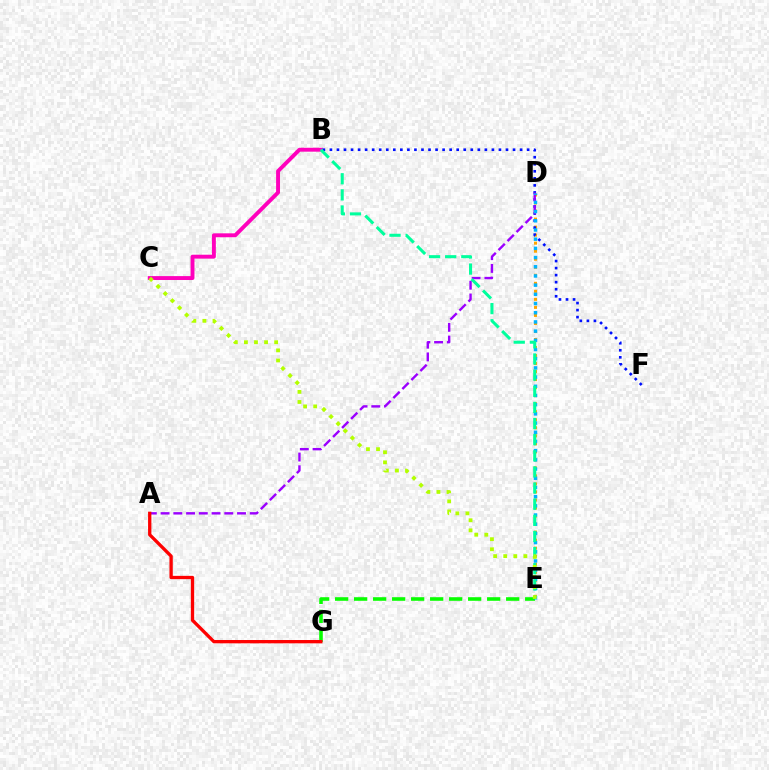{('B', 'C'): [{'color': '#ff00bd', 'line_style': 'solid', 'thickness': 2.81}], ('D', 'E'): [{'color': '#ffa500', 'line_style': 'dotted', 'thickness': 2.18}, {'color': '#00b5ff', 'line_style': 'dotted', 'thickness': 2.5}], ('E', 'G'): [{'color': '#08ff00', 'line_style': 'dashed', 'thickness': 2.58}], ('B', 'F'): [{'color': '#0010ff', 'line_style': 'dotted', 'thickness': 1.91}], ('A', 'D'): [{'color': '#9b00ff', 'line_style': 'dashed', 'thickness': 1.73}], ('A', 'G'): [{'color': '#ff0000', 'line_style': 'solid', 'thickness': 2.38}], ('B', 'E'): [{'color': '#00ff9d', 'line_style': 'dashed', 'thickness': 2.19}], ('C', 'E'): [{'color': '#b3ff00', 'line_style': 'dotted', 'thickness': 2.74}]}